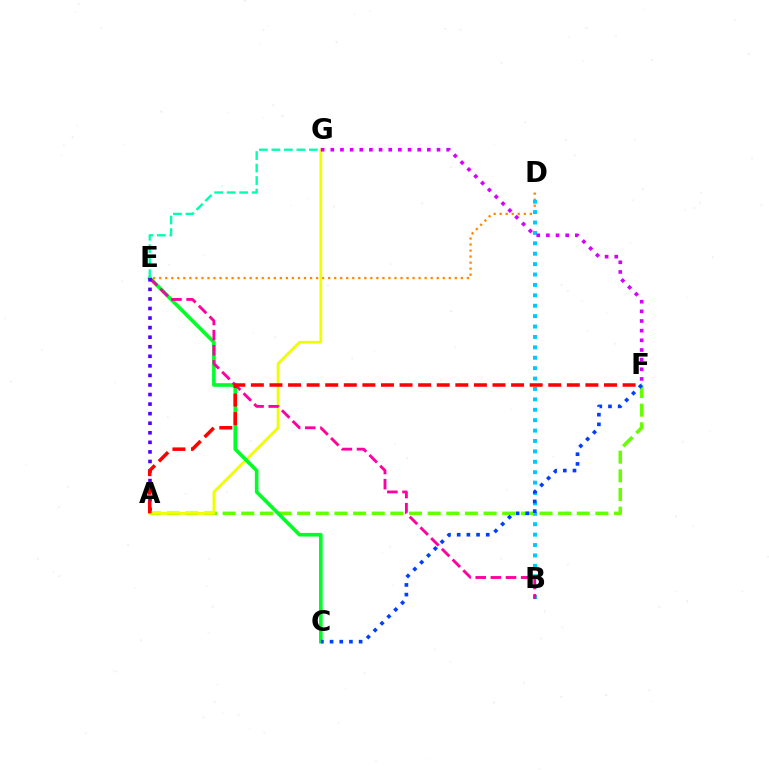{('D', 'E'): [{'color': '#ff8800', 'line_style': 'dotted', 'thickness': 1.64}], ('B', 'D'): [{'color': '#00c7ff', 'line_style': 'dotted', 'thickness': 2.83}], ('A', 'F'): [{'color': '#66ff00', 'line_style': 'dashed', 'thickness': 2.53}, {'color': '#ff0000', 'line_style': 'dashed', 'thickness': 2.52}], ('A', 'G'): [{'color': '#eeff00', 'line_style': 'solid', 'thickness': 1.98}], ('C', 'E'): [{'color': '#00ff27', 'line_style': 'solid', 'thickness': 2.62}], ('B', 'E'): [{'color': '#ff00a0', 'line_style': 'dashed', 'thickness': 2.06}], ('A', 'E'): [{'color': '#4f00ff', 'line_style': 'dotted', 'thickness': 2.6}], ('F', 'G'): [{'color': '#d600ff', 'line_style': 'dotted', 'thickness': 2.62}], ('C', 'F'): [{'color': '#003fff', 'line_style': 'dotted', 'thickness': 2.63}], ('E', 'G'): [{'color': '#00ffaf', 'line_style': 'dashed', 'thickness': 1.7}]}